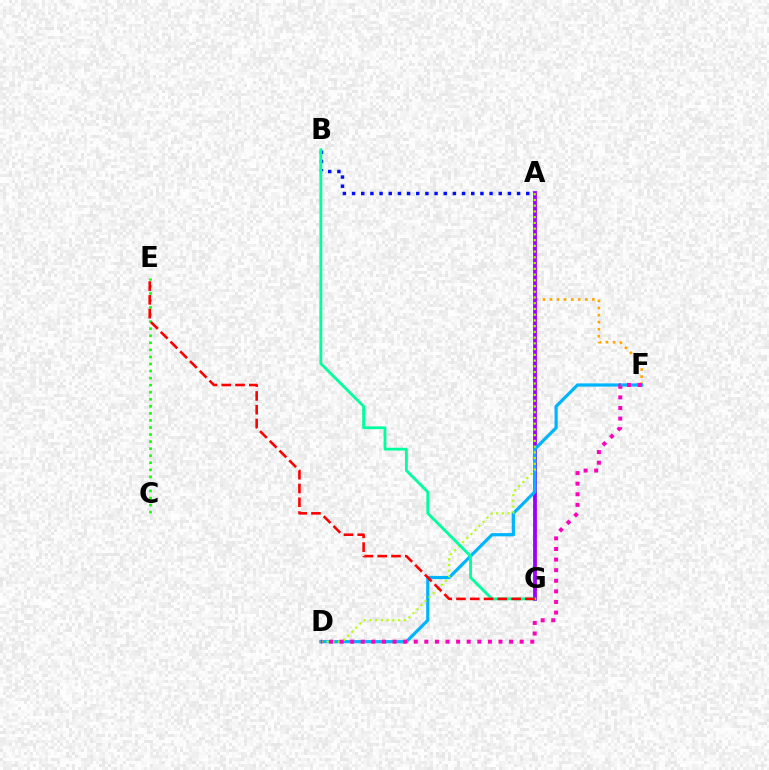{('A', 'F'): [{'color': '#ffa500', 'line_style': 'dotted', 'thickness': 1.92}], ('A', 'B'): [{'color': '#0010ff', 'line_style': 'dotted', 'thickness': 2.49}], ('C', 'E'): [{'color': '#08ff00', 'line_style': 'dotted', 'thickness': 1.92}], ('A', 'G'): [{'color': '#9b00ff', 'line_style': 'solid', 'thickness': 2.72}], ('D', 'F'): [{'color': '#00b5ff', 'line_style': 'solid', 'thickness': 2.32}, {'color': '#ff00bd', 'line_style': 'dotted', 'thickness': 2.88}], ('A', 'D'): [{'color': '#b3ff00', 'line_style': 'dotted', 'thickness': 1.56}], ('B', 'G'): [{'color': '#00ff9d', 'line_style': 'solid', 'thickness': 2.03}], ('E', 'G'): [{'color': '#ff0000', 'line_style': 'dashed', 'thickness': 1.87}]}